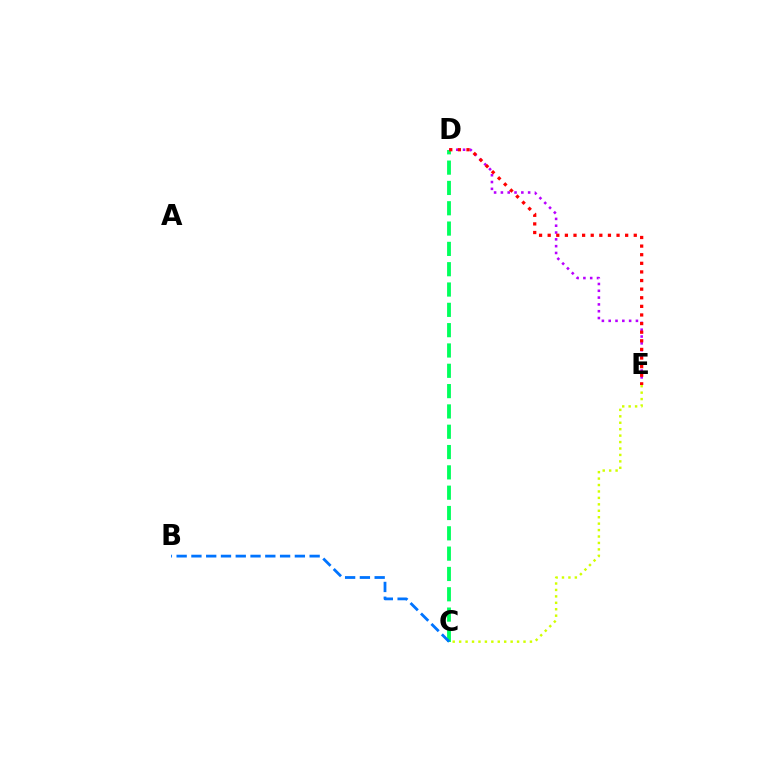{('C', 'D'): [{'color': '#00ff5c', 'line_style': 'dashed', 'thickness': 2.76}], ('D', 'E'): [{'color': '#b900ff', 'line_style': 'dotted', 'thickness': 1.85}, {'color': '#ff0000', 'line_style': 'dotted', 'thickness': 2.34}], ('B', 'C'): [{'color': '#0074ff', 'line_style': 'dashed', 'thickness': 2.01}], ('C', 'E'): [{'color': '#d1ff00', 'line_style': 'dotted', 'thickness': 1.75}]}